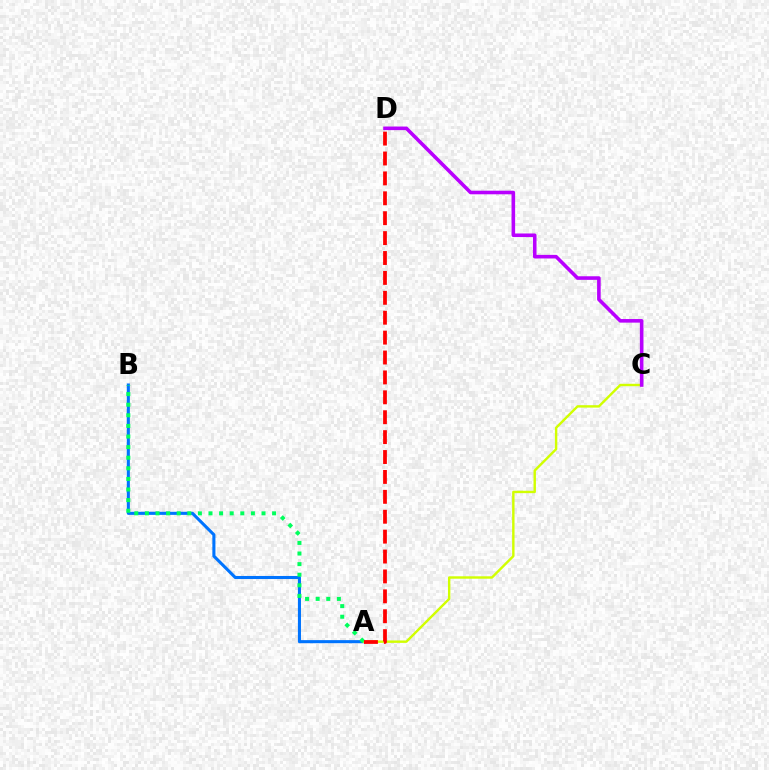{('A', 'B'): [{'color': '#0074ff', 'line_style': 'solid', 'thickness': 2.21}, {'color': '#00ff5c', 'line_style': 'dotted', 'thickness': 2.88}], ('A', 'C'): [{'color': '#d1ff00', 'line_style': 'solid', 'thickness': 1.74}], ('A', 'D'): [{'color': '#ff0000', 'line_style': 'dashed', 'thickness': 2.7}], ('C', 'D'): [{'color': '#b900ff', 'line_style': 'solid', 'thickness': 2.58}]}